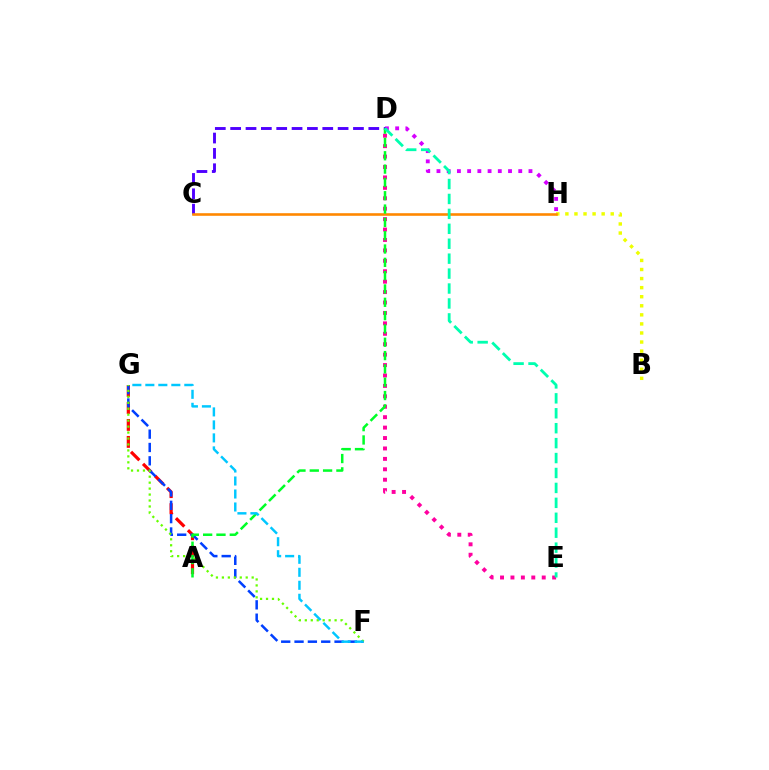{('A', 'G'): [{'color': '#ff0000', 'line_style': 'dashed', 'thickness': 2.31}], ('D', 'H'): [{'color': '#d600ff', 'line_style': 'dotted', 'thickness': 2.78}], ('F', 'G'): [{'color': '#003fff', 'line_style': 'dashed', 'thickness': 1.81}, {'color': '#66ff00', 'line_style': 'dotted', 'thickness': 1.62}, {'color': '#00c7ff', 'line_style': 'dashed', 'thickness': 1.77}], ('B', 'H'): [{'color': '#eeff00', 'line_style': 'dotted', 'thickness': 2.46}], ('D', 'E'): [{'color': '#ff00a0', 'line_style': 'dotted', 'thickness': 2.83}, {'color': '#00ffaf', 'line_style': 'dashed', 'thickness': 2.03}], ('C', 'D'): [{'color': '#4f00ff', 'line_style': 'dashed', 'thickness': 2.09}], ('C', 'H'): [{'color': '#ff8800', 'line_style': 'solid', 'thickness': 1.88}], ('A', 'D'): [{'color': '#00ff27', 'line_style': 'dashed', 'thickness': 1.81}]}